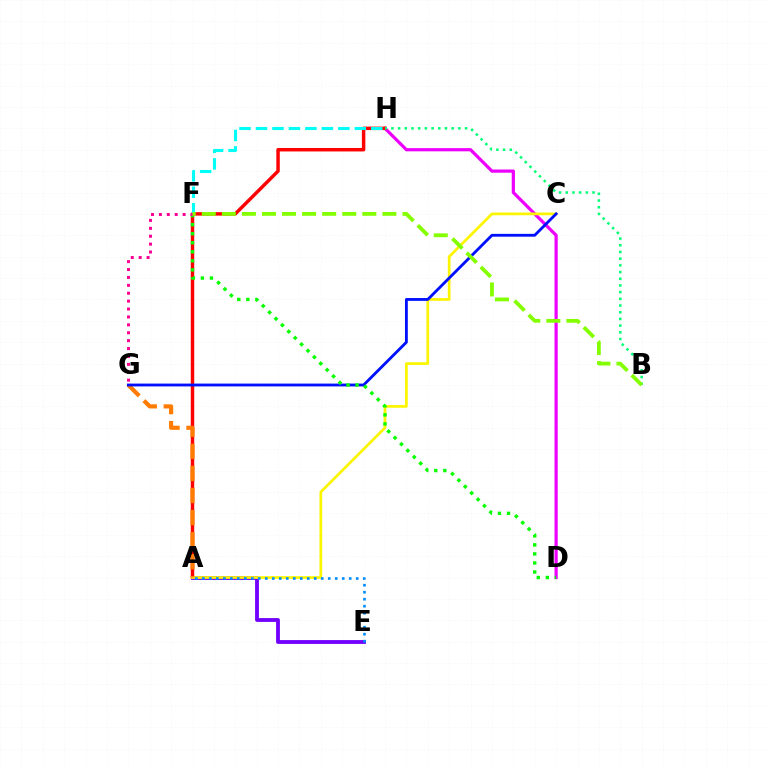{('D', 'H'): [{'color': '#ee00ff', 'line_style': 'solid', 'thickness': 2.31}], ('A', 'H'): [{'color': '#ff0000', 'line_style': 'solid', 'thickness': 2.49}], ('A', 'E'): [{'color': '#7200ff', 'line_style': 'solid', 'thickness': 2.76}, {'color': '#008cff', 'line_style': 'dotted', 'thickness': 1.9}], ('B', 'H'): [{'color': '#00ff74', 'line_style': 'dotted', 'thickness': 1.82}], ('A', 'C'): [{'color': '#fcf500', 'line_style': 'solid', 'thickness': 1.96}], ('A', 'G'): [{'color': '#ff7c00', 'line_style': 'dashed', 'thickness': 3.0}], ('C', 'G'): [{'color': '#0010ff', 'line_style': 'solid', 'thickness': 2.04}], ('F', 'H'): [{'color': '#00fff6', 'line_style': 'dashed', 'thickness': 2.24}], ('D', 'F'): [{'color': '#08ff00', 'line_style': 'dotted', 'thickness': 2.46}], ('F', 'G'): [{'color': '#ff0094', 'line_style': 'dotted', 'thickness': 2.15}], ('B', 'F'): [{'color': '#84ff00', 'line_style': 'dashed', 'thickness': 2.73}]}